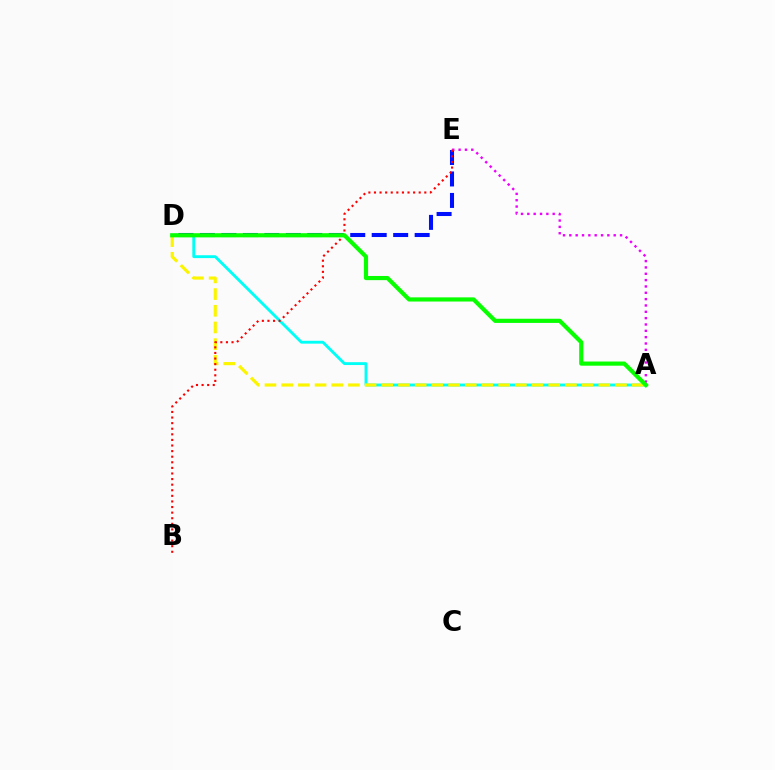{('A', 'D'): [{'color': '#00fff6', 'line_style': 'solid', 'thickness': 2.06}, {'color': '#fcf500', 'line_style': 'dashed', 'thickness': 2.27}, {'color': '#08ff00', 'line_style': 'solid', 'thickness': 3.0}], ('D', 'E'): [{'color': '#0010ff', 'line_style': 'dashed', 'thickness': 2.92}], ('A', 'E'): [{'color': '#ee00ff', 'line_style': 'dotted', 'thickness': 1.72}], ('B', 'E'): [{'color': '#ff0000', 'line_style': 'dotted', 'thickness': 1.52}]}